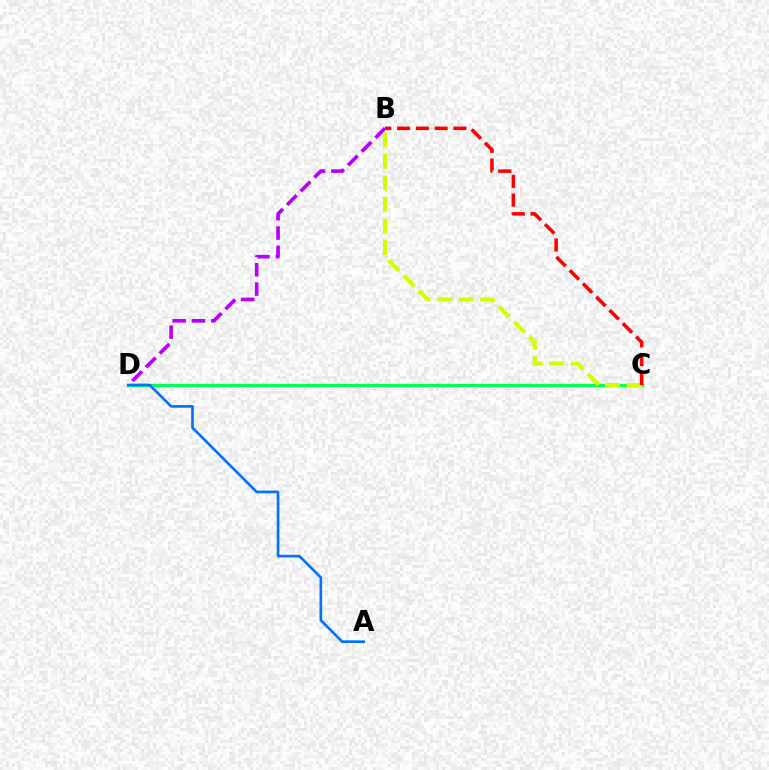{('C', 'D'): [{'color': '#00ff5c', 'line_style': 'solid', 'thickness': 2.38}], ('B', 'D'): [{'color': '#b900ff', 'line_style': 'dashed', 'thickness': 2.63}], ('B', 'C'): [{'color': '#d1ff00', 'line_style': 'dashed', 'thickness': 2.93}, {'color': '#ff0000', 'line_style': 'dashed', 'thickness': 2.55}], ('A', 'D'): [{'color': '#0074ff', 'line_style': 'solid', 'thickness': 1.92}]}